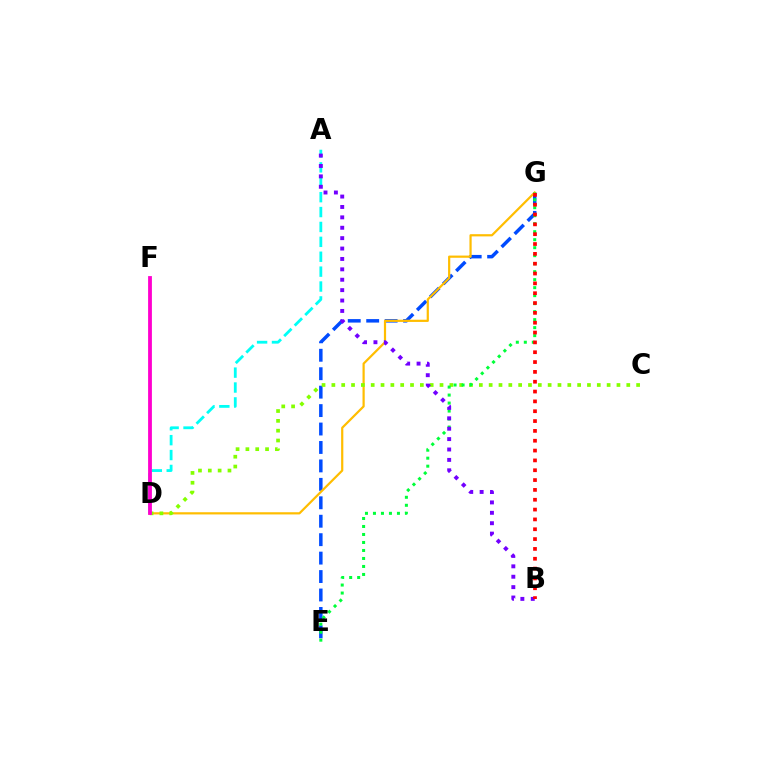{('A', 'D'): [{'color': '#00fff6', 'line_style': 'dashed', 'thickness': 2.02}], ('E', 'G'): [{'color': '#004bff', 'line_style': 'dashed', 'thickness': 2.51}, {'color': '#00ff39', 'line_style': 'dotted', 'thickness': 2.17}], ('D', 'G'): [{'color': '#ffbd00', 'line_style': 'solid', 'thickness': 1.59}], ('C', 'D'): [{'color': '#84ff00', 'line_style': 'dotted', 'thickness': 2.67}], ('D', 'F'): [{'color': '#ff00cf', 'line_style': 'solid', 'thickness': 2.74}], ('A', 'B'): [{'color': '#7200ff', 'line_style': 'dotted', 'thickness': 2.82}], ('B', 'G'): [{'color': '#ff0000', 'line_style': 'dotted', 'thickness': 2.67}]}